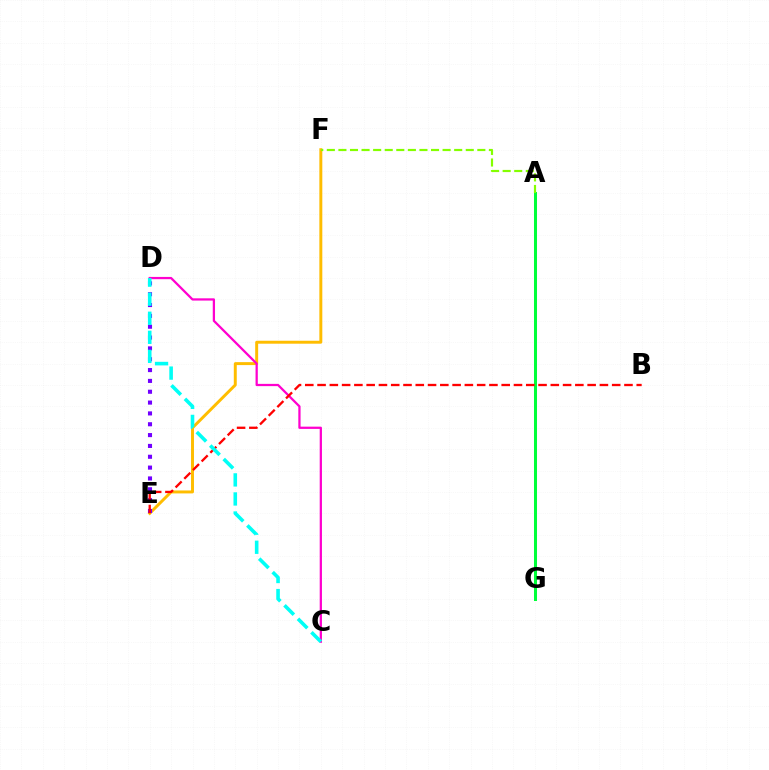{('A', 'G'): [{'color': '#004bff', 'line_style': 'dashed', 'thickness': 1.88}, {'color': '#00ff39', 'line_style': 'solid', 'thickness': 2.18}], ('E', 'F'): [{'color': '#ffbd00', 'line_style': 'solid', 'thickness': 2.13}], ('D', 'E'): [{'color': '#7200ff', 'line_style': 'dotted', 'thickness': 2.94}], ('A', 'F'): [{'color': '#84ff00', 'line_style': 'dashed', 'thickness': 1.57}], ('C', 'D'): [{'color': '#ff00cf', 'line_style': 'solid', 'thickness': 1.63}, {'color': '#00fff6', 'line_style': 'dashed', 'thickness': 2.59}], ('B', 'E'): [{'color': '#ff0000', 'line_style': 'dashed', 'thickness': 1.67}]}